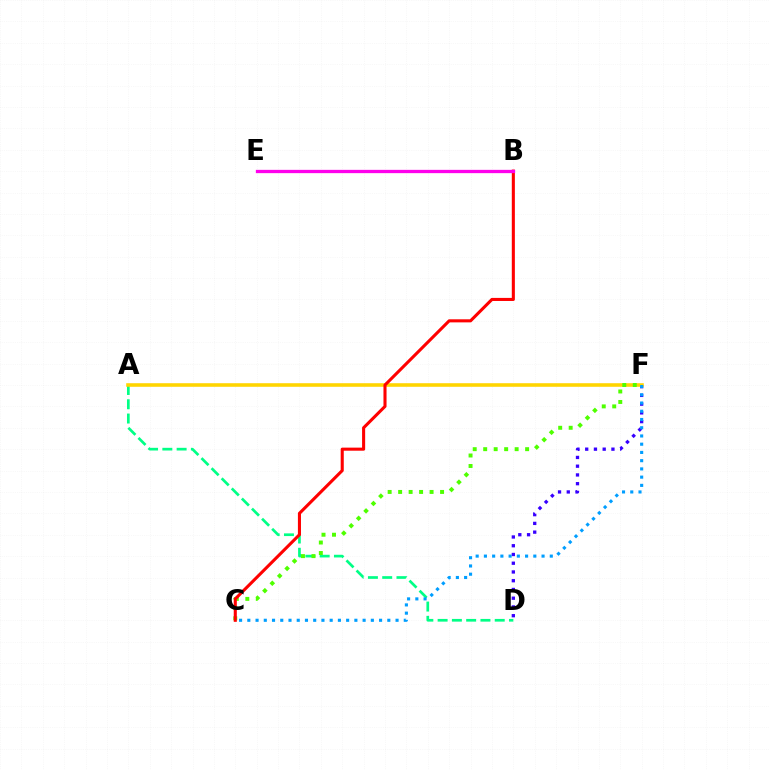{('A', 'D'): [{'color': '#00ff86', 'line_style': 'dashed', 'thickness': 1.94}], ('D', 'F'): [{'color': '#3700ff', 'line_style': 'dotted', 'thickness': 2.38}], ('A', 'F'): [{'color': '#ffd500', 'line_style': 'solid', 'thickness': 2.58}], ('C', 'F'): [{'color': '#009eff', 'line_style': 'dotted', 'thickness': 2.24}, {'color': '#4fff00', 'line_style': 'dotted', 'thickness': 2.85}], ('B', 'C'): [{'color': '#ff0000', 'line_style': 'solid', 'thickness': 2.22}], ('B', 'E'): [{'color': '#ff00ed', 'line_style': 'solid', 'thickness': 2.38}]}